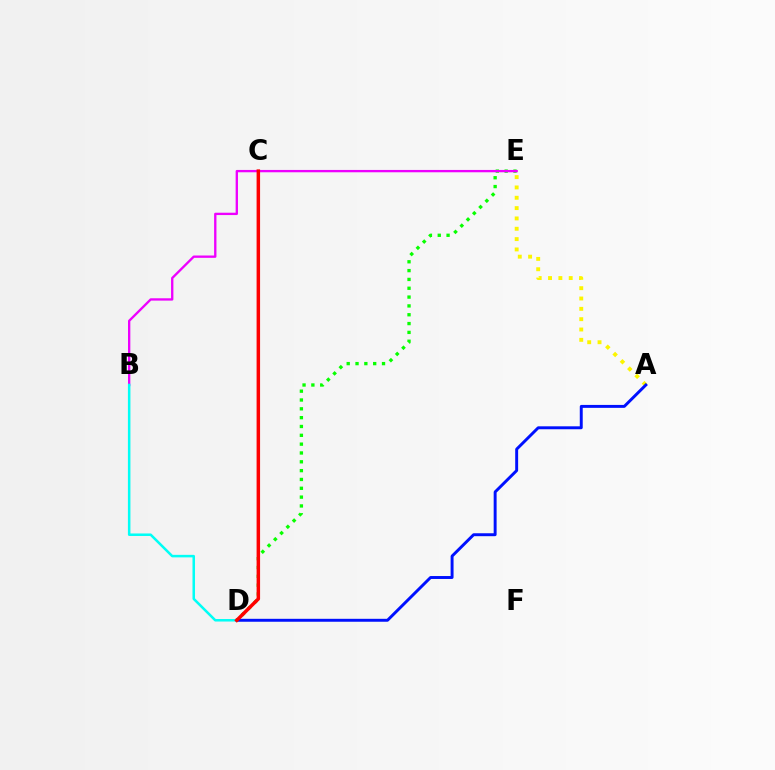{('A', 'E'): [{'color': '#fcf500', 'line_style': 'dotted', 'thickness': 2.81}], ('D', 'E'): [{'color': '#08ff00', 'line_style': 'dotted', 'thickness': 2.4}], ('A', 'D'): [{'color': '#0010ff', 'line_style': 'solid', 'thickness': 2.11}], ('B', 'E'): [{'color': '#ee00ff', 'line_style': 'solid', 'thickness': 1.68}], ('B', 'D'): [{'color': '#00fff6', 'line_style': 'solid', 'thickness': 1.81}], ('C', 'D'): [{'color': '#ff0000', 'line_style': 'solid', 'thickness': 2.5}]}